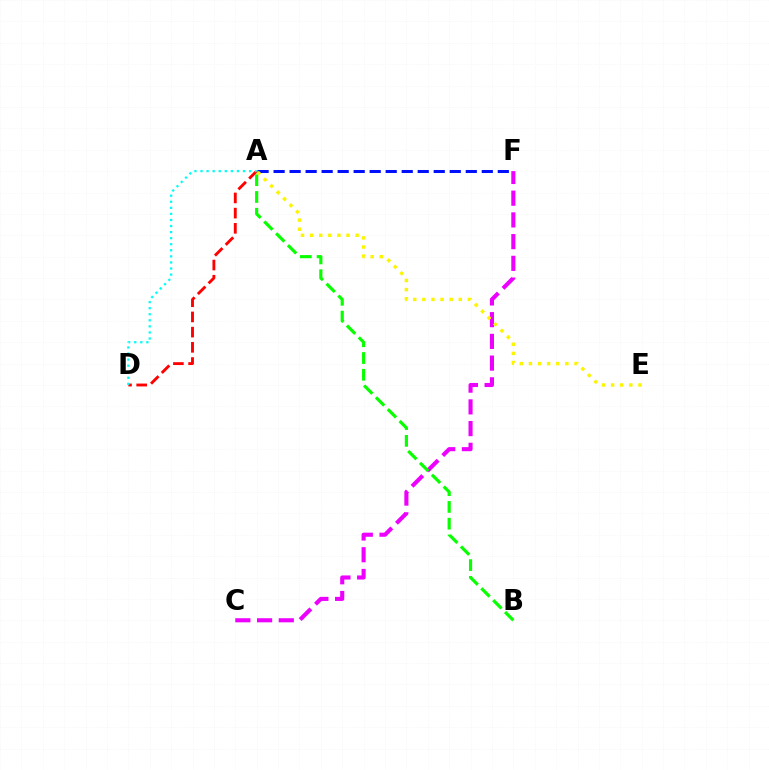{('C', 'F'): [{'color': '#ee00ff', 'line_style': 'dashed', 'thickness': 2.95}], ('A', 'D'): [{'color': '#ff0000', 'line_style': 'dashed', 'thickness': 2.06}, {'color': '#00fff6', 'line_style': 'dotted', 'thickness': 1.65}], ('A', 'B'): [{'color': '#08ff00', 'line_style': 'dashed', 'thickness': 2.28}], ('A', 'F'): [{'color': '#0010ff', 'line_style': 'dashed', 'thickness': 2.18}], ('A', 'E'): [{'color': '#fcf500', 'line_style': 'dotted', 'thickness': 2.47}]}